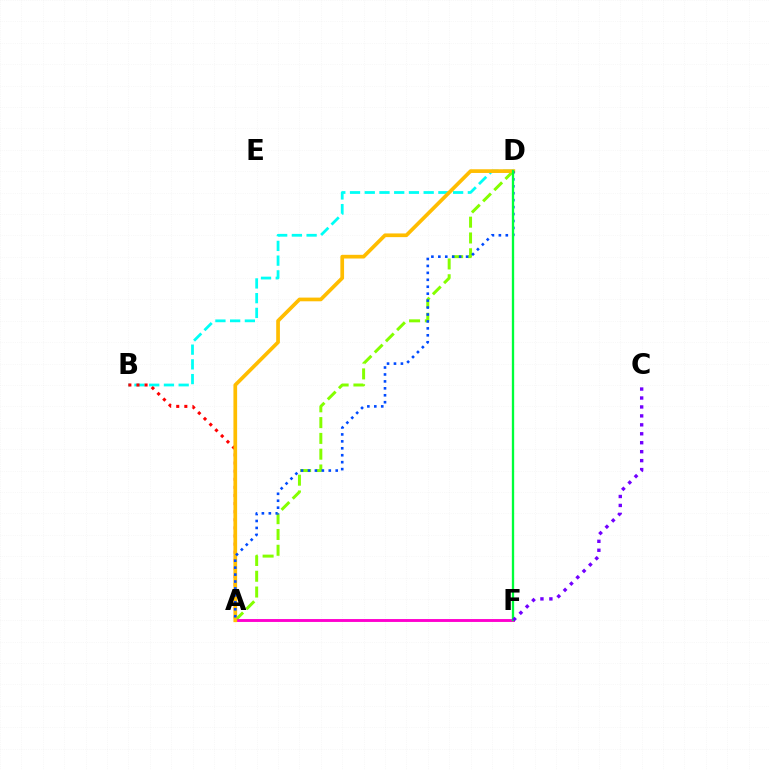{('B', 'D'): [{'color': '#00fff6', 'line_style': 'dashed', 'thickness': 2.0}], ('A', 'B'): [{'color': '#ff0000', 'line_style': 'dotted', 'thickness': 2.2}], ('A', 'D'): [{'color': '#84ff00', 'line_style': 'dashed', 'thickness': 2.15}, {'color': '#ffbd00', 'line_style': 'solid', 'thickness': 2.66}, {'color': '#004bff', 'line_style': 'dotted', 'thickness': 1.89}], ('A', 'F'): [{'color': '#ff00cf', 'line_style': 'solid', 'thickness': 2.08}], ('D', 'F'): [{'color': '#00ff39', 'line_style': 'solid', 'thickness': 1.67}], ('C', 'F'): [{'color': '#7200ff', 'line_style': 'dotted', 'thickness': 2.43}]}